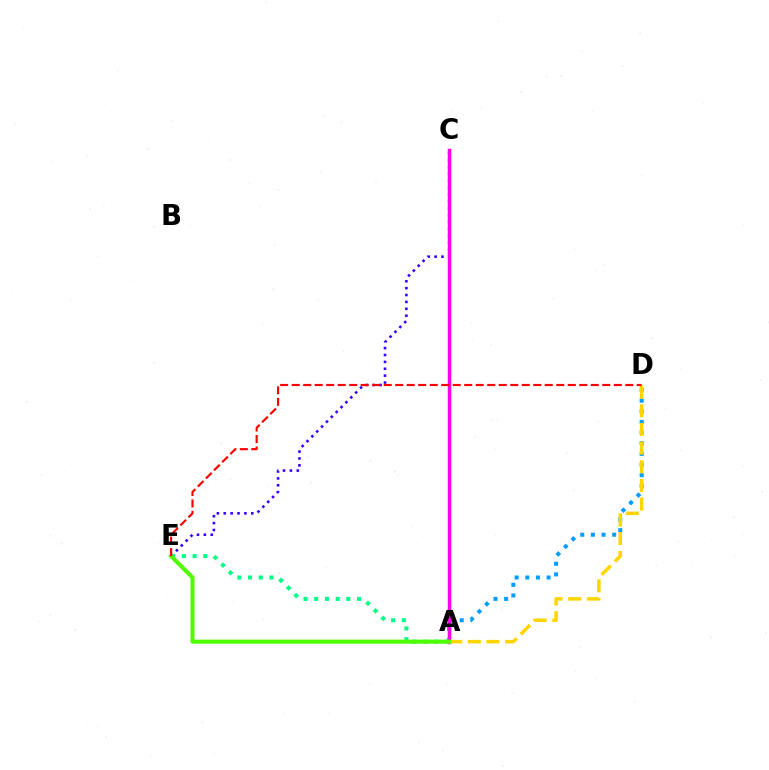{('C', 'E'): [{'color': '#3700ff', 'line_style': 'dotted', 'thickness': 1.87}], ('A', 'D'): [{'color': '#009eff', 'line_style': 'dotted', 'thickness': 2.89}, {'color': '#ffd500', 'line_style': 'dashed', 'thickness': 2.53}], ('A', 'C'): [{'color': '#ff00ed', 'line_style': 'solid', 'thickness': 2.51}], ('A', 'E'): [{'color': '#00ff86', 'line_style': 'dotted', 'thickness': 2.91}, {'color': '#4fff00', 'line_style': 'solid', 'thickness': 2.91}], ('D', 'E'): [{'color': '#ff0000', 'line_style': 'dashed', 'thickness': 1.56}]}